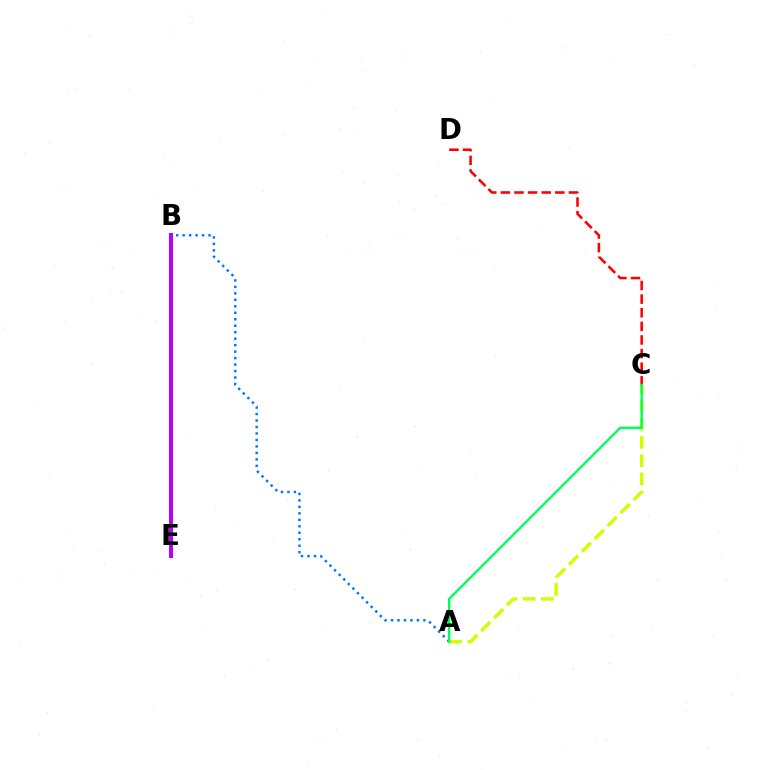{('A', 'C'): [{'color': '#d1ff00', 'line_style': 'dashed', 'thickness': 2.48}, {'color': '#00ff5c', 'line_style': 'solid', 'thickness': 1.72}], ('A', 'B'): [{'color': '#0074ff', 'line_style': 'dotted', 'thickness': 1.76}], ('C', 'D'): [{'color': '#ff0000', 'line_style': 'dashed', 'thickness': 1.85}], ('B', 'E'): [{'color': '#b900ff', 'line_style': 'solid', 'thickness': 2.88}]}